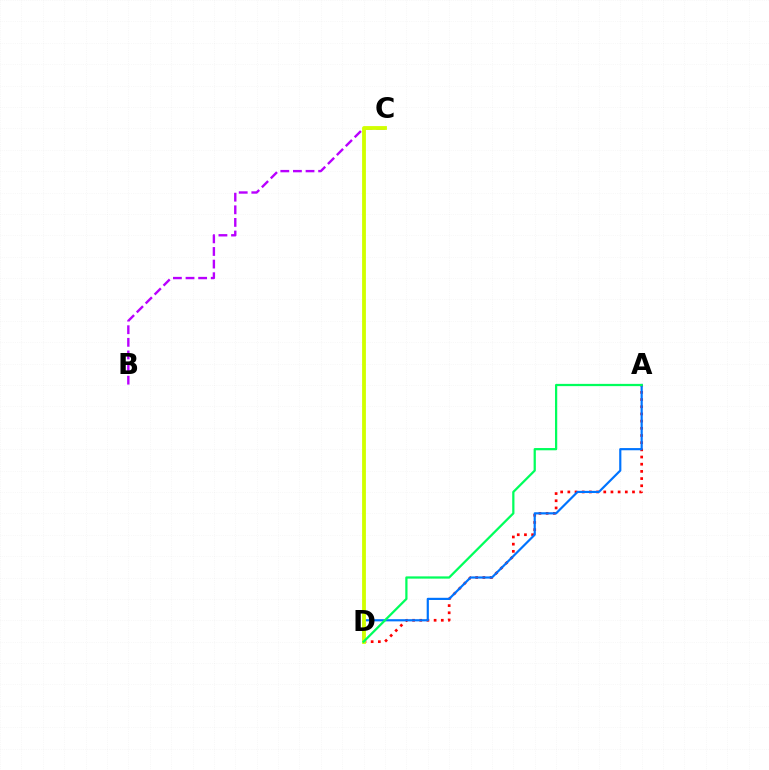{('B', 'C'): [{'color': '#b900ff', 'line_style': 'dashed', 'thickness': 1.71}], ('A', 'D'): [{'color': '#ff0000', 'line_style': 'dotted', 'thickness': 1.95}, {'color': '#0074ff', 'line_style': 'solid', 'thickness': 1.57}, {'color': '#00ff5c', 'line_style': 'solid', 'thickness': 1.62}], ('C', 'D'): [{'color': '#d1ff00', 'line_style': 'solid', 'thickness': 2.75}]}